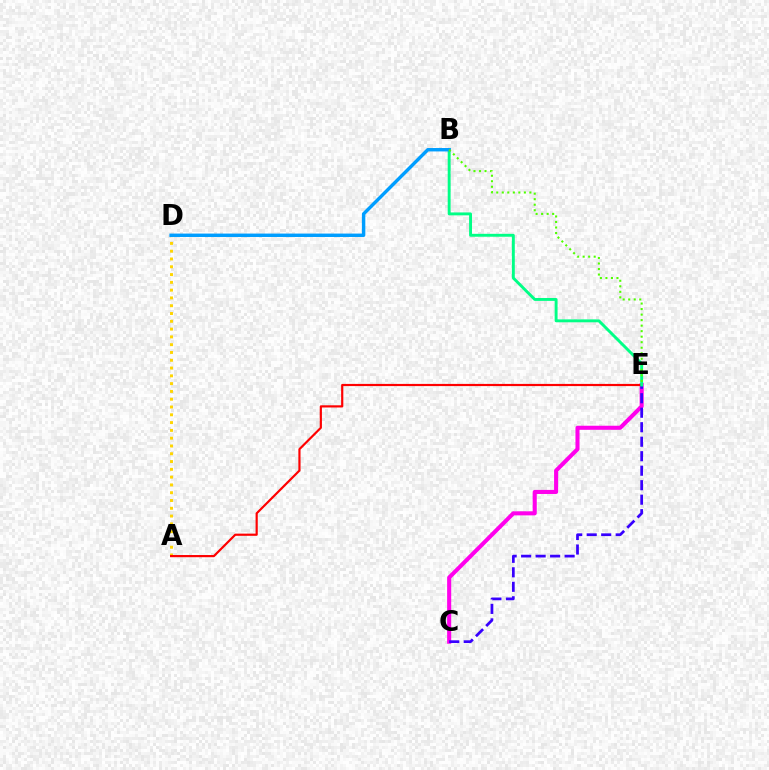{('C', 'E'): [{'color': '#ff00ed', 'line_style': 'solid', 'thickness': 2.93}, {'color': '#3700ff', 'line_style': 'dashed', 'thickness': 1.97}], ('A', 'D'): [{'color': '#ffd500', 'line_style': 'dotted', 'thickness': 2.12}], ('A', 'E'): [{'color': '#ff0000', 'line_style': 'solid', 'thickness': 1.57}], ('B', 'E'): [{'color': '#00ff86', 'line_style': 'solid', 'thickness': 2.1}, {'color': '#4fff00', 'line_style': 'dotted', 'thickness': 1.5}], ('B', 'D'): [{'color': '#009eff', 'line_style': 'solid', 'thickness': 2.46}]}